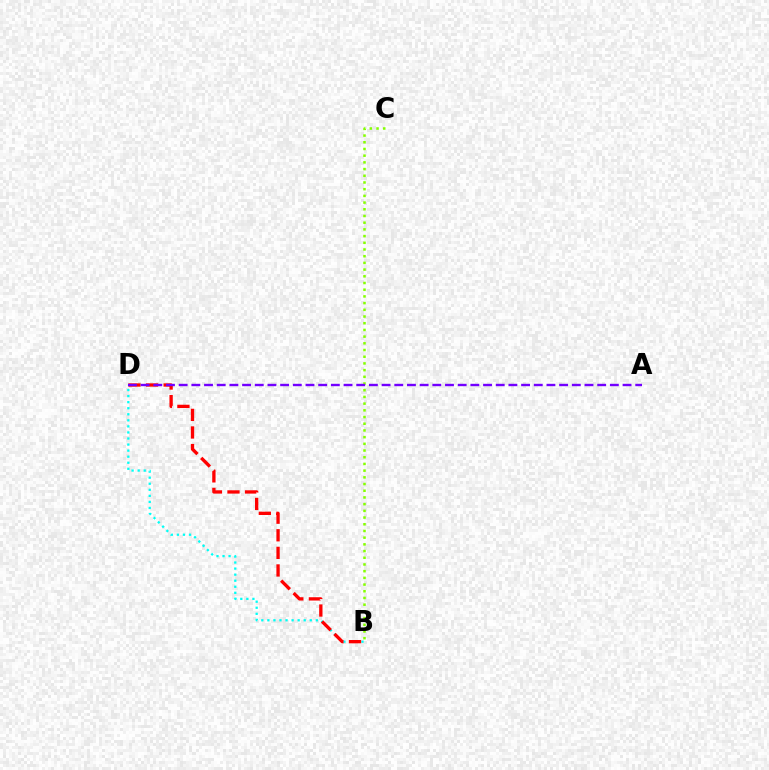{('B', 'D'): [{'color': '#00fff6', 'line_style': 'dotted', 'thickness': 1.65}, {'color': '#ff0000', 'line_style': 'dashed', 'thickness': 2.39}], ('B', 'C'): [{'color': '#84ff00', 'line_style': 'dotted', 'thickness': 1.82}], ('A', 'D'): [{'color': '#7200ff', 'line_style': 'dashed', 'thickness': 1.72}]}